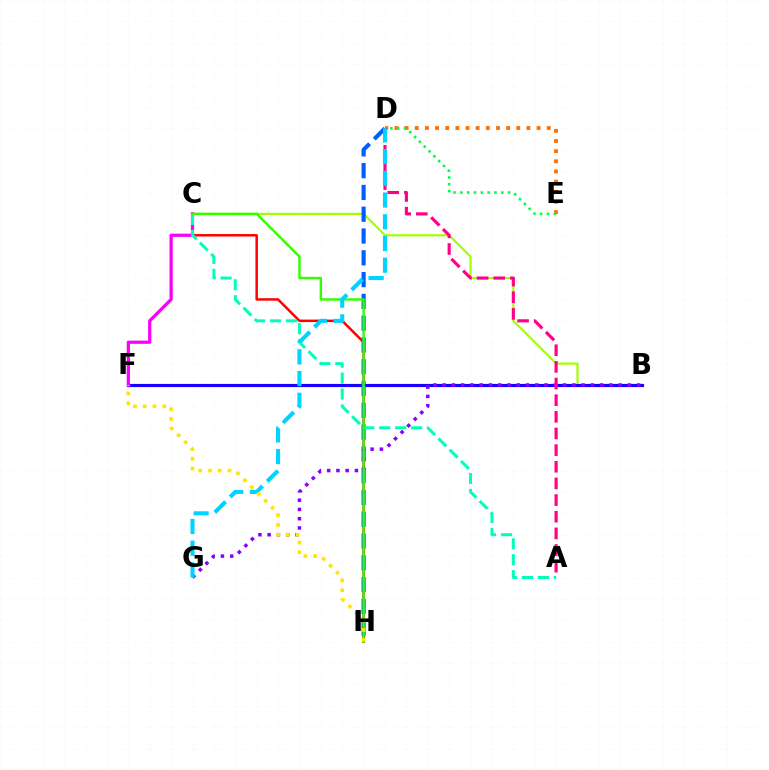{('B', 'C'): [{'color': '#a2ff00', 'line_style': 'solid', 'thickness': 1.57}], ('C', 'H'): [{'color': '#ff0000', 'line_style': 'solid', 'thickness': 1.79}, {'color': '#31ff00', 'line_style': 'solid', 'thickness': 1.74}], ('D', 'E'): [{'color': '#ff7000', 'line_style': 'dotted', 'thickness': 2.76}, {'color': '#00ff45', 'line_style': 'dotted', 'thickness': 1.85}], ('B', 'F'): [{'color': '#1900ff', 'line_style': 'solid', 'thickness': 2.27}], ('D', 'H'): [{'color': '#005dff', 'line_style': 'dashed', 'thickness': 2.96}], ('C', 'F'): [{'color': '#fa00f9', 'line_style': 'solid', 'thickness': 2.32}], ('A', 'C'): [{'color': '#00ffbb', 'line_style': 'dashed', 'thickness': 2.16}], ('B', 'G'): [{'color': '#8a00ff', 'line_style': 'dotted', 'thickness': 2.52}], ('A', 'D'): [{'color': '#ff0088', 'line_style': 'dashed', 'thickness': 2.26}], ('D', 'G'): [{'color': '#00d3ff', 'line_style': 'dashed', 'thickness': 2.95}], ('F', 'H'): [{'color': '#ffe600', 'line_style': 'dotted', 'thickness': 2.65}]}